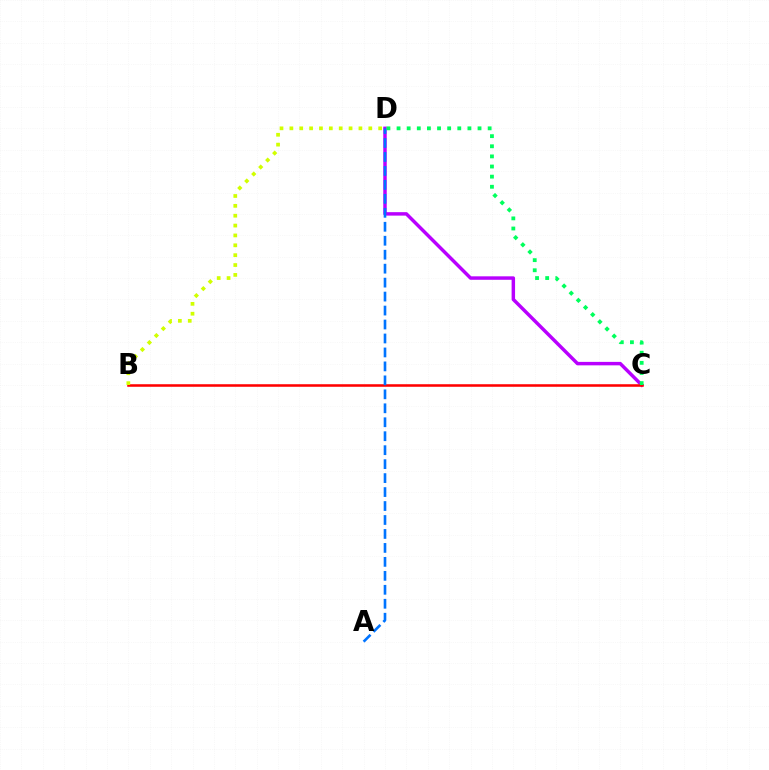{('C', 'D'): [{'color': '#b900ff', 'line_style': 'solid', 'thickness': 2.49}, {'color': '#00ff5c', 'line_style': 'dotted', 'thickness': 2.75}], ('B', 'C'): [{'color': '#ff0000', 'line_style': 'solid', 'thickness': 1.83}], ('B', 'D'): [{'color': '#d1ff00', 'line_style': 'dotted', 'thickness': 2.68}], ('A', 'D'): [{'color': '#0074ff', 'line_style': 'dashed', 'thickness': 1.9}]}